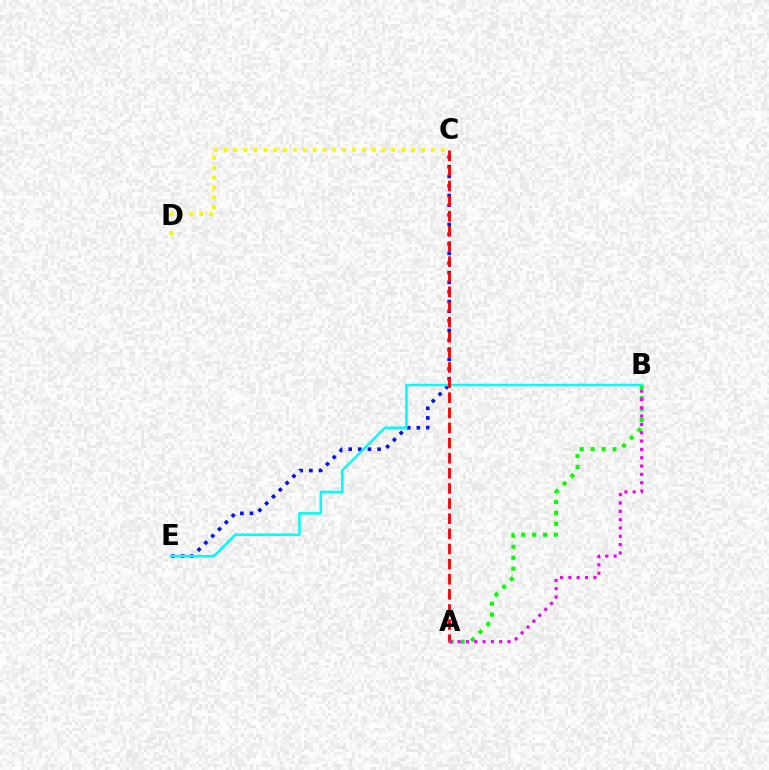{('C', 'E'): [{'color': '#0010ff', 'line_style': 'dotted', 'thickness': 2.62}], ('A', 'B'): [{'color': '#08ff00', 'line_style': 'dotted', 'thickness': 2.98}, {'color': '#ee00ff', 'line_style': 'dotted', 'thickness': 2.26}], ('B', 'E'): [{'color': '#00fff6', 'line_style': 'solid', 'thickness': 1.82}], ('A', 'C'): [{'color': '#ff0000', 'line_style': 'dashed', 'thickness': 2.05}], ('C', 'D'): [{'color': '#fcf500', 'line_style': 'dotted', 'thickness': 2.68}]}